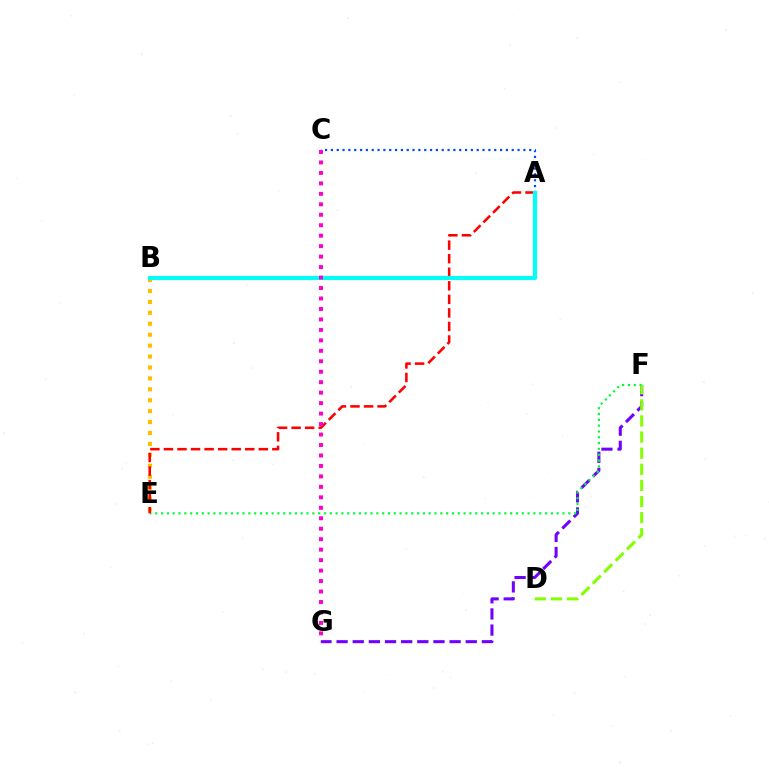{('F', 'G'): [{'color': '#7200ff', 'line_style': 'dashed', 'thickness': 2.19}], ('B', 'E'): [{'color': '#ffbd00', 'line_style': 'dotted', 'thickness': 2.97}], ('D', 'F'): [{'color': '#84ff00', 'line_style': 'dashed', 'thickness': 2.19}], ('A', 'C'): [{'color': '#004bff', 'line_style': 'dotted', 'thickness': 1.58}], ('E', 'F'): [{'color': '#00ff39', 'line_style': 'dotted', 'thickness': 1.58}], ('A', 'E'): [{'color': '#ff0000', 'line_style': 'dashed', 'thickness': 1.84}], ('A', 'B'): [{'color': '#00fff6', 'line_style': 'solid', 'thickness': 3.0}], ('C', 'G'): [{'color': '#ff00cf', 'line_style': 'dotted', 'thickness': 2.84}]}